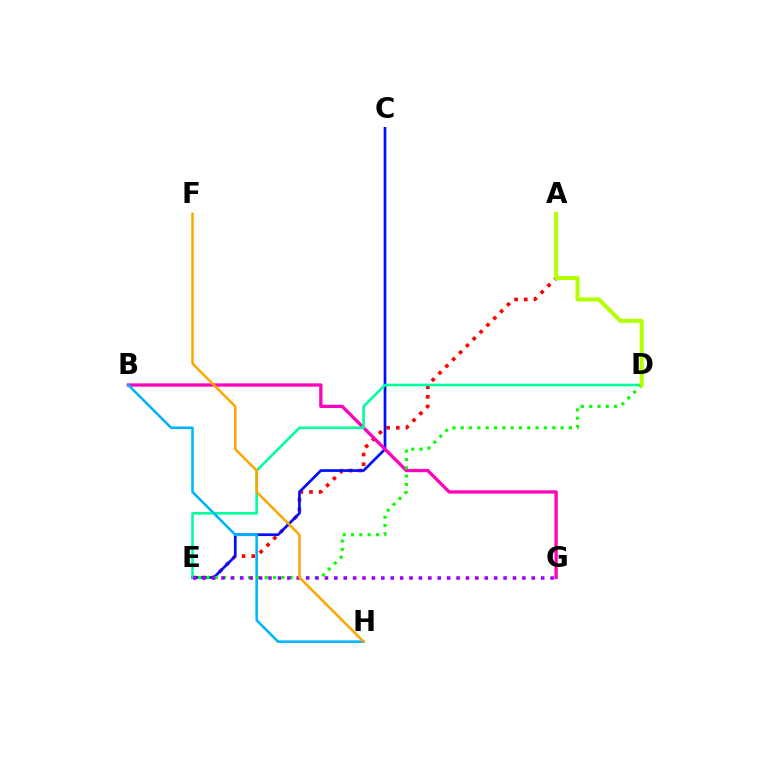{('A', 'E'): [{'color': '#ff0000', 'line_style': 'dotted', 'thickness': 2.63}], ('C', 'E'): [{'color': '#0010ff', 'line_style': 'solid', 'thickness': 1.95}], ('B', 'G'): [{'color': '#ff00bd', 'line_style': 'solid', 'thickness': 2.37}], ('D', 'E'): [{'color': '#00ff9d', 'line_style': 'solid', 'thickness': 1.87}, {'color': '#08ff00', 'line_style': 'dotted', 'thickness': 2.26}], ('B', 'H'): [{'color': '#00b5ff', 'line_style': 'solid', 'thickness': 1.84}], ('E', 'G'): [{'color': '#9b00ff', 'line_style': 'dotted', 'thickness': 2.55}], ('A', 'D'): [{'color': '#b3ff00', 'line_style': 'solid', 'thickness': 2.89}], ('F', 'H'): [{'color': '#ffa500', 'line_style': 'solid', 'thickness': 1.8}]}